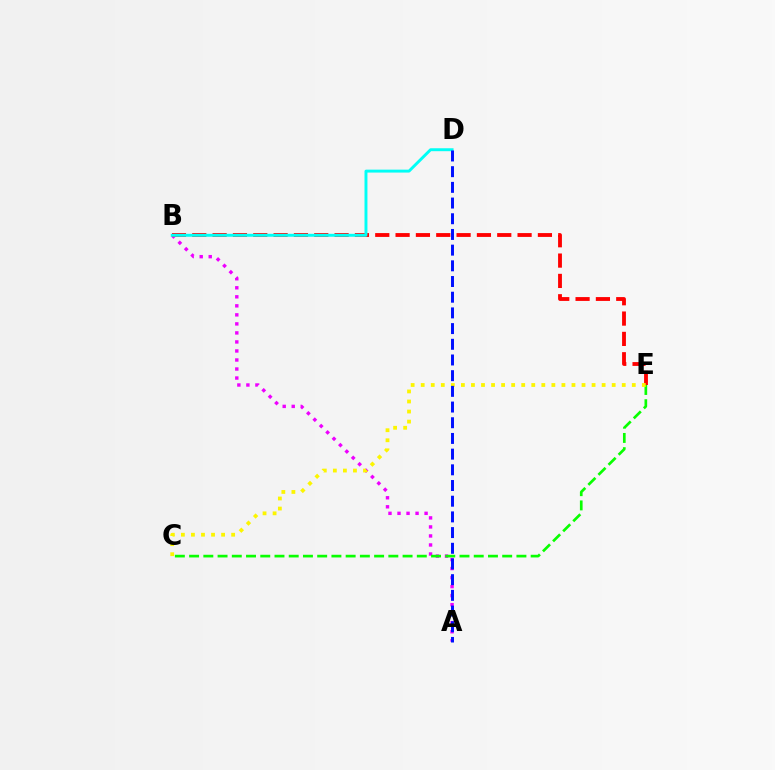{('A', 'B'): [{'color': '#ee00ff', 'line_style': 'dotted', 'thickness': 2.45}], ('B', 'E'): [{'color': '#ff0000', 'line_style': 'dashed', 'thickness': 2.76}], ('B', 'D'): [{'color': '#00fff6', 'line_style': 'solid', 'thickness': 2.11}], ('C', 'E'): [{'color': '#08ff00', 'line_style': 'dashed', 'thickness': 1.93}, {'color': '#fcf500', 'line_style': 'dotted', 'thickness': 2.73}], ('A', 'D'): [{'color': '#0010ff', 'line_style': 'dashed', 'thickness': 2.13}]}